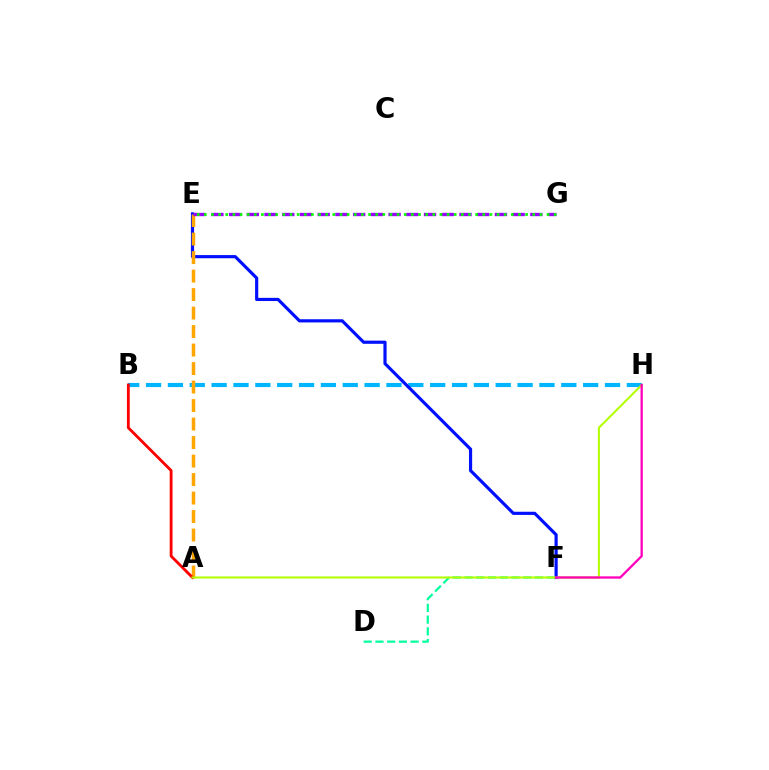{('B', 'H'): [{'color': '#00b5ff', 'line_style': 'dashed', 'thickness': 2.97}], ('E', 'F'): [{'color': '#0010ff', 'line_style': 'solid', 'thickness': 2.29}], ('A', 'E'): [{'color': '#ffa500', 'line_style': 'dashed', 'thickness': 2.51}], ('A', 'B'): [{'color': '#ff0000', 'line_style': 'solid', 'thickness': 2.03}], ('D', 'F'): [{'color': '#00ff9d', 'line_style': 'dashed', 'thickness': 1.59}], ('A', 'H'): [{'color': '#b3ff00', 'line_style': 'solid', 'thickness': 1.5}], ('F', 'H'): [{'color': '#ff00bd', 'line_style': 'solid', 'thickness': 1.67}], ('E', 'G'): [{'color': '#9b00ff', 'line_style': 'dashed', 'thickness': 2.41}, {'color': '#08ff00', 'line_style': 'dotted', 'thickness': 1.94}]}